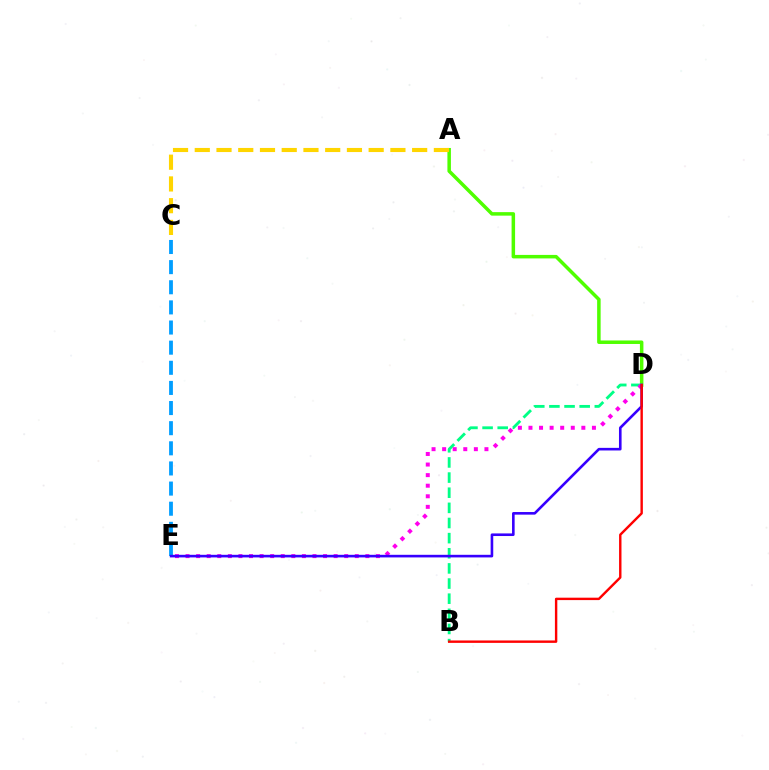{('A', 'D'): [{'color': '#4fff00', 'line_style': 'solid', 'thickness': 2.52}], ('B', 'D'): [{'color': '#00ff86', 'line_style': 'dashed', 'thickness': 2.06}, {'color': '#ff0000', 'line_style': 'solid', 'thickness': 1.73}], ('C', 'E'): [{'color': '#009eff', 'line_style': 'dashed', 'thickness': 2.73}], ('D', 'E'): [{'color': '#ff00ed', 'line_style': 'dotted', 'thickness': 2.87}, {'color': '#3700ff', 'line_style': 'solid', 'thickness': 1.88}], ('A', 'C'): [{'color': '#ffd500', 'line_style': 'dashed', 'thickness': 2.95}]}